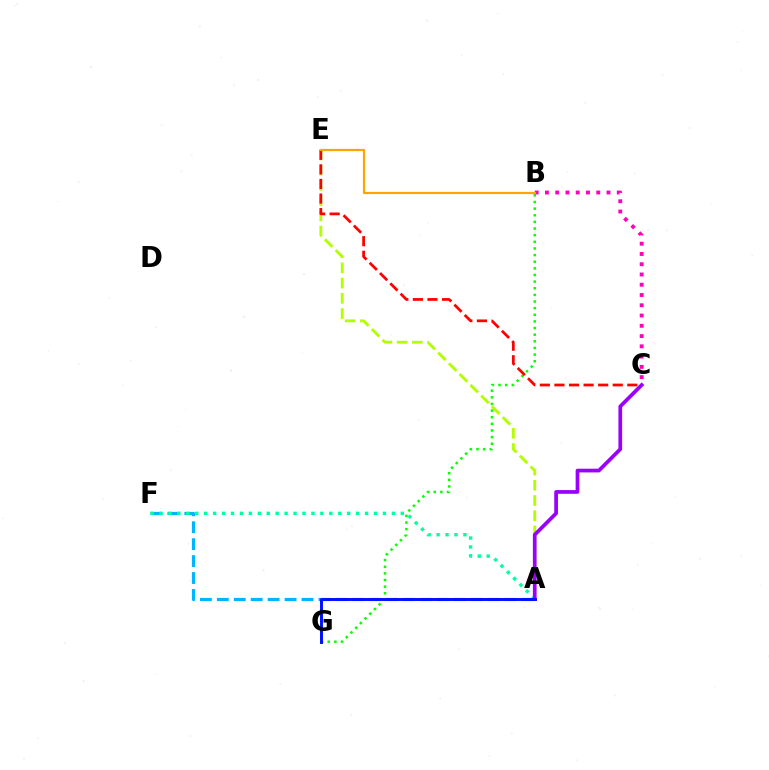{('A', 'F'): [{'color': '#00b5ff', 'line_style': 'dashed', 'thickness': 2.3}, {'color': '#00ff9d', 'line_style': 'dotted', 'thickness': 2.43}], ('B', 'G'): [{'color': '#08ff00', 'line_style': 'dotted', 'thickness': 1.8}], ('A', 'E'): [{'color': '#b3ff00', 'line_style': 'dashed', 'thickness': 2.07}], ('C', 'E'): [{'color': '#ff0000', 'line_style': 'dashed', 'thickness': 1.98}], ('B', 'C'): [{'color': '#ff00bd', 'line_style': 'dotted', 'thickness': 2.79}], ('A', 'C'): [{'color': '#9b00ff', 'line_style': 'solid', 'thickness': 2.68}], ('B', 'E'): [{'color': '#ffa500', 'line_style': 'solid', 'thickness': 1.58}], ('A', 'G'): [{'color': '#0010ff', 'line_style': 'solid', 'thickness': 2.12}]}